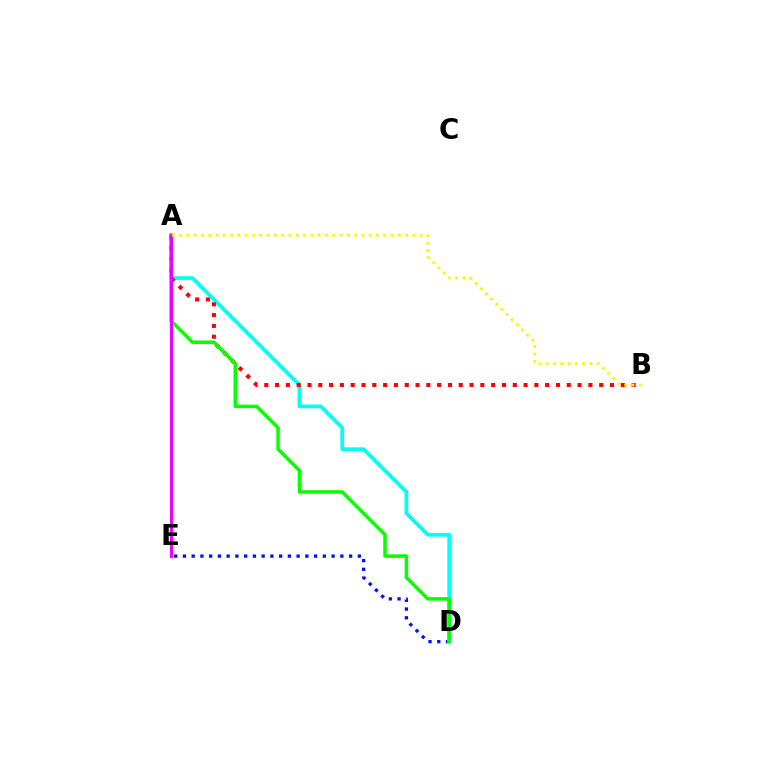{('D', 'E'): [{'color': '#0010ff', 'line_style': 'dotted', 'thickness': 2.38}], ('A', 'D'): [{'color': '#00fff6', 'line_style': 'solid', 'thickness': 2.67}, {'color': '#08ff00', 'line_style': 'solid', 'thickness': 2.53}], ('A', 'B'): [{'color': '#ff0000', 'line_style': 'dotted', 'thickness': 2.94}, {'color': '#fcf500', 'line_style': 'dotted', 'thickness': 1.98}], ('A', 'E'): [{'color': '#ee00ff', 'line_style': 'solid', 'thickness': 2.23}]}